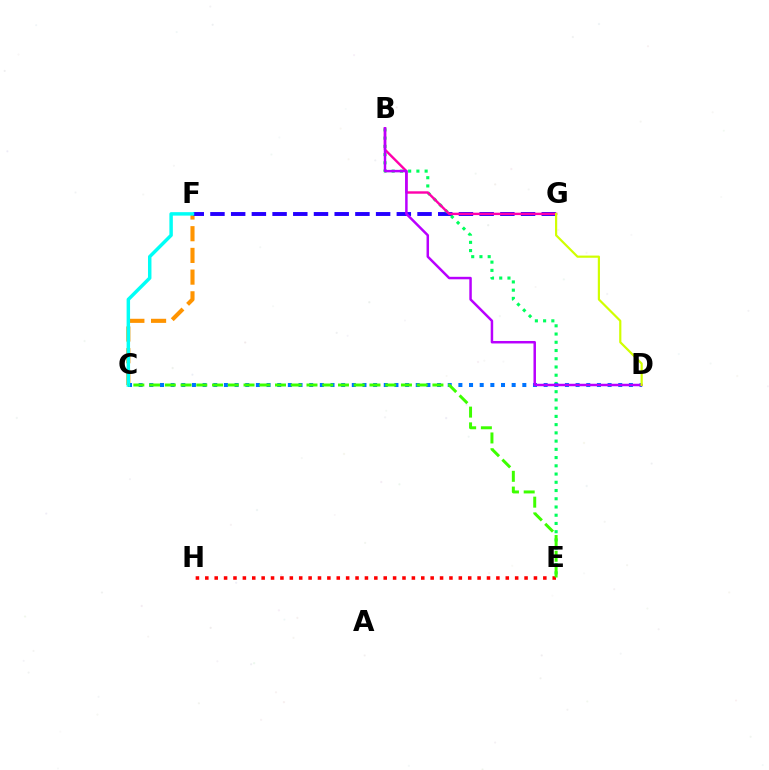{('C', 'F'): [{'color': '#ff9400', 'line_style': 'dashed', 'thickness': 2.95}, {'color': '#00fff6', 'line_style': 'solid', 'thickness': 2.49}], ('F', 'G'): [{'color': '#2500ff', 'line_style': 'dashed', 'thickness': 2.81}], ('B', 'E'): [{'color': '#00ff5c', 'line_style': 'dotted', 'thickness': 2.24}], ('C', 'D'): [{'color': '#0074ff', 'line_style': 'dotted', 'thickness': 2.9}], ('B', 'G'): [{'color': '#ff00ac', 'line_style': 'solid', 'thickness': 1.74}], ('B', 'D'): [{'color': '#b900ff', 'line_style': 'solid', 'thickness': 1.79}], ('E', 'H'): [{'color': '#ff0000', 'line_style': 'dotted', 'thickness': 2.55}], ('D', 'G'): [{'color': '#d1ff00', 'line_style': 'solid', 'thickness': 1.58}], ('C', 'E'): [{'color': '#3dff00', 'line_style': 'dashed', 'thickness': 2.14}]}